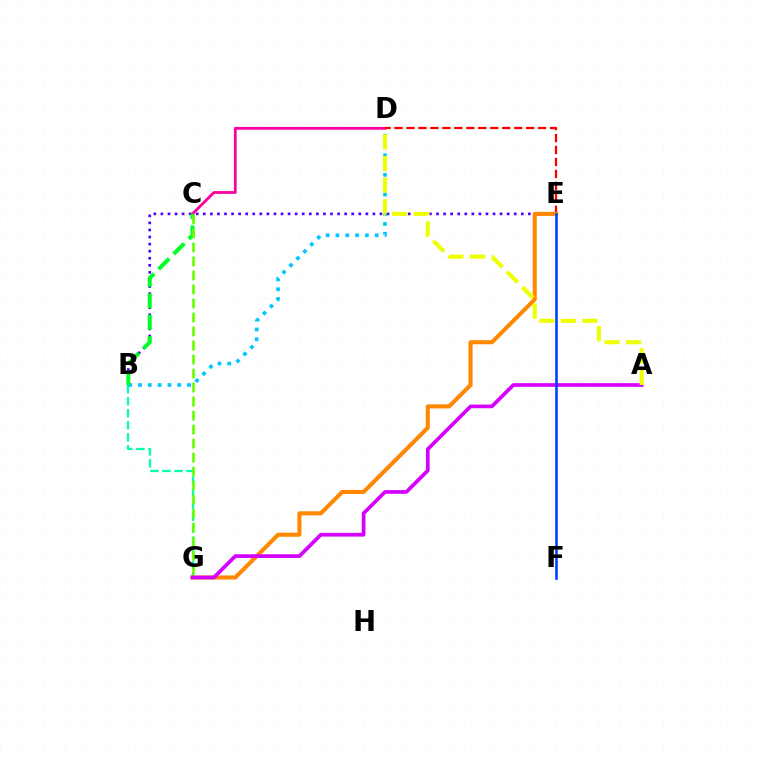{('B', 'E'): [{'color': '#4f00ff', 'line_style': 'dotted', 'thickness': 1.92}], ('B', 'G'): [{'color': '#00ffaf', 'line_style': 'dashed', 'thickness': 1.63}], ('C', 'D'): [{'color': '#ff00a0', 'line_style': 'solid', 'thickness': 2.01}], ('D', 'E'): [{'color': '#ff0000', 'line_style': 'dashed', 'thickness': 1.63}], ('B', 'D'): [{'color': '#00c7ff', 'line_style': 'dotted', 'thickness': 2.67}], ('B', 'C'): [{'color': '#00ff27', 'line_style': 'dashed', 'thickness': 2.91}], ('E', 'G'): [{'color': '#ff8800', 'line_style': 'solid', 'thickness': 2.94}], ('A', 'G'): [{'color': '#d600ff', 'line_style': 'solid', 'thickness': 2.66}], ('E', 'F'): [{'color': '#003fff', 'line_style': 'solid', 'thickness': 1.86}], ('A', 'D'): [{'color': '#eeff00', 'line_style': 'dashed', 'thickness': 2.94}], ('C', 'G'): [{'color': '#66ff00', 'line_style': 'dashed', 'thickness': 1.9}]}